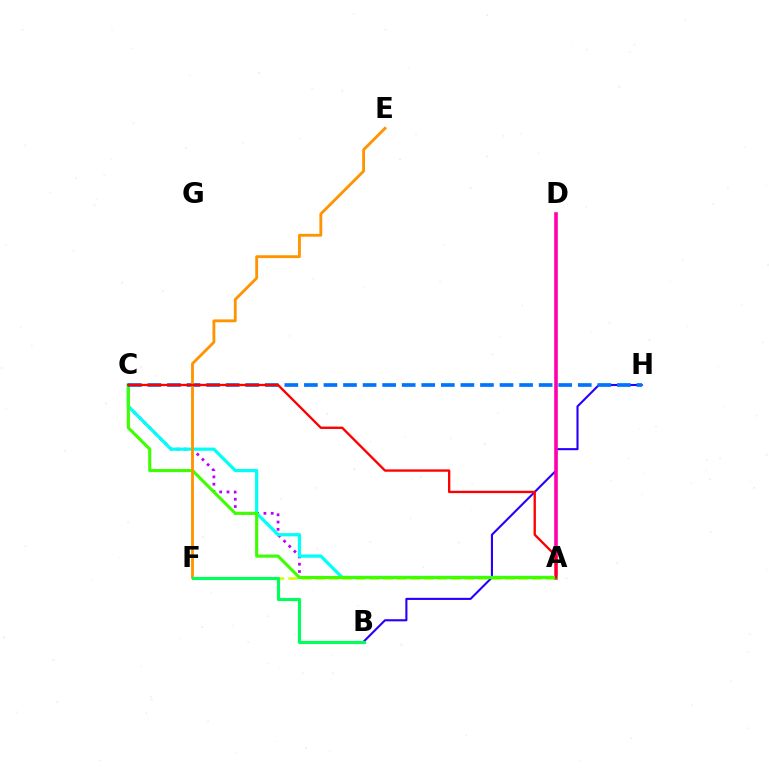{('B', 'H'): [{'color': '#2500ff', 'line_style': 'solid', 'thickness': 1.51}], ('A', 'F'): [{'color': '#d1ff00', 'line_style': 'dashed', 'thickness': 1.84}], ('A', 'C'): [{'color': '#b900ff', 'line_style': 'dotted', 'thickness': 1.98}, {'color': '#00fff6', 'line_style': 'solid', 'thickness': 2.32}, {'color': '#3dff00', 'line_style': 'solid', 'thickness': 2.23}, {'color': '#ff0000', 'line_style': 'solid', 'thickness': 1.69}], ('A', 'D'): [{'color': '#ff00ac', 'line_style': 'solid', 'thickness': 2.59}], ('C', 'H'): [{'color': '#0074ff', 'line_style': 'dashed', 'thickness': 2.66}], ('E', 'F'): [{'color': '#ff9400', 'line_style': 'solid', 'thickness': 2.04}], ('B', 'F'): [{'color': '#00ff5c', 'line_style': 'solid', 'thickness': 2.26}]}